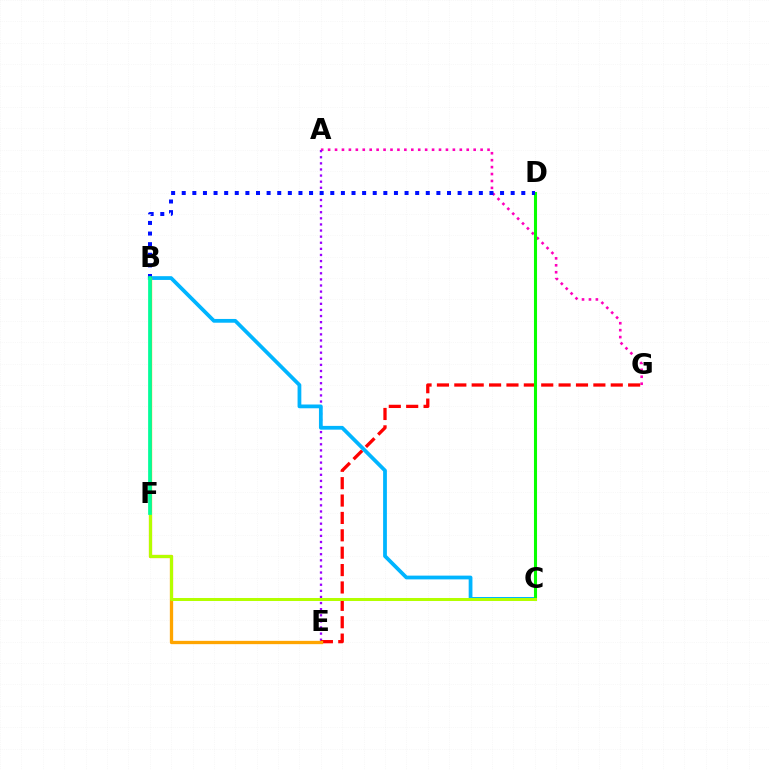{('A', 'G'): [{'color': '#ff00bd', 'line_style': 'dotted', 'thickness': 1.88}], ('A', 'E'): [{'color': '#9b00ff', 'line_style': 'dotted', 'thickness': 1.66}], ('E', 'G'): [{'color': '#ff0000', 'line_style': 'dashed', 'thickness': 2.36}], ('B', 'C'): [{'color': '#00b5ff', 'line_style': 'solid', 'thickness': 2.71}], ('B', 'E'): [{'color': '#ffa500', 'line_style': 'solid', 'thickness': 2.38}], ('C', 'D'): [{'color': '#08ff00', 'line_style': 'solid', 'thickness': 2.21}], ('C', 'F'): [{'color': '#b3ff00', 'line_style': 'solid', 'thickness': 2.17}], ('B', 'D'): [{'color': '#0010ff', 'line_style': 'dotted', 'thickness': 2.88}], ('B', 'F'): [{'color': '#00ff9d', 'line_style': 'solid', 'thickness': 2.67}]}